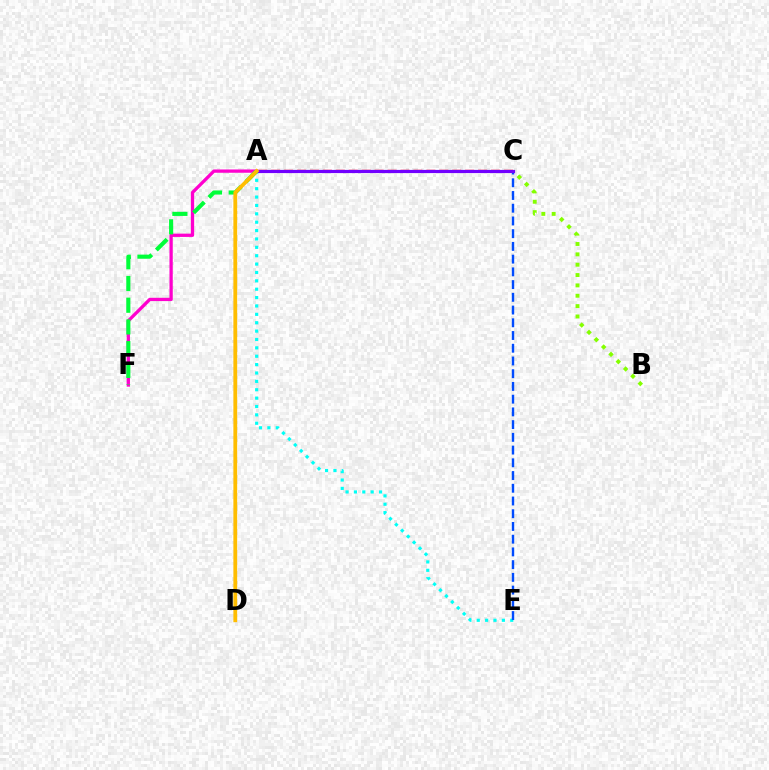{('A', 'C'): [{'color': '#ff0000', 'line_style': 'dashed', 'thickness': 1.76}, {'color': '#7200ff', 'line_style': 'solid', 'thickness': 2.28}], ('A', 'E'): [{'color': '#00fff6', 'line_style': 'dotted', 'thickness': 2.28}], ('C', 'E'): [{'color': '#004bff', 'line_style': 'dashed', 'thickness': 1.73}], ('A', 'F'): [{'color': '#ff00cf', 'line_style': 'solid', 'thickness': 2.37}, {'color': '#00ff39', 'line_style': 'dashed', 'thickness': 2.95}], ('B', 'C'): [{'color': '#84ff00', 'line_style': 'dotted', 'thickness': 2.81}], ('A', 'D'): [{'color': '#ffbd00', 'line_style': 'solid', 'thickness': 2.73}]}